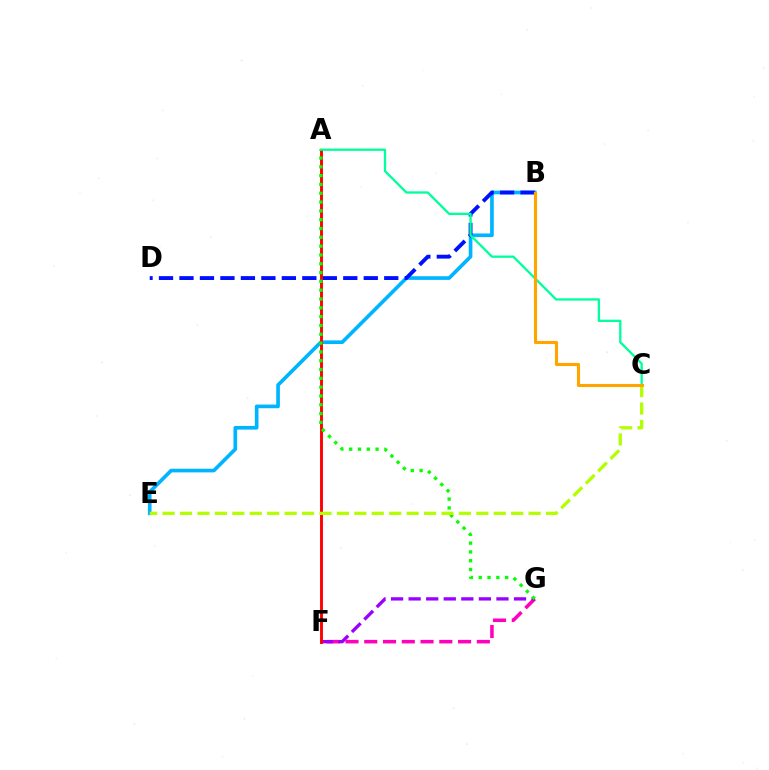{('F', 'G'): [{'color': '#ff00bd', 'line_style': 'dashed', 'thickness': 2.55}, {'color': '#9b00ff', 'line_style': 'dashed', 'thickness': 2.39}], ('B', 'E'): [{'color': '#00b5ff', 'line_style': 'solid', 'thickness': 2.64}], ('B', 'D'): [{'color': '#0010ff', 'line_style': 'dashed', 'thickness': 2.78}], ('A', 'F'): [{'color': '#ff0000', 'line_style': 'solid', 'thickness': 2.09}], ('A', 'C'): [{'color': '#00ff9d', 'line_style': 'solid', 'thickness': 1.66}], ('A', 'G'): [{'color': '#08ff00', 'line_style': 'dotted', 'thickness': 2.39}], ('C', 'E'): [{'color': '#b3ff00', 'line_style': 'dashed', 'thickness': 2.37}], ('B', 'C'): [{'color': '#ffa500', 'line_style': 'solid', 'thickness': 2.24}]}